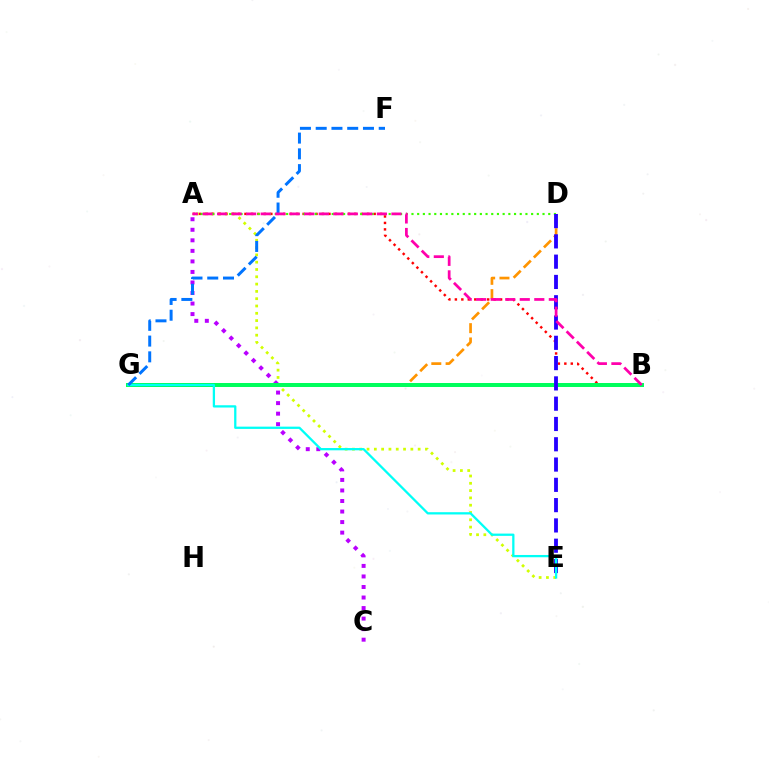{('A', 'C'): [{'color': '#b900ff', 'line_style': 'dotted', 'thickness': 2.86}], ('A', 'E'): [{'color': '#d1ff00', 'line_style': 'dotted', 'thickness': 1.98}], ('D', 'G'): [{'color': '#ff9400', 'line_style': 'dashed', 'thickness': 1.94}], ('A', 'B'): [{'color': '#ff0000', 'line_style': 'dotted', 'thickness': 1.75}, {'color': '#ff00ac', 'line_style': 'dashed', 'thickness': 1.97}], ('A', 'D'): [{'color': '#3dff00', 'line_style': 'dotted', 'thickness': 1.55}], ('B', 'G'): [{'color': '#00ff5c', 'line_style': 'solid', 'thickness': 2.87}], ('D', 'E'): [{'color': '#2500ff', 'line_style': 'dashed', 'thickness': 2.76}], ('E', 'G'): [{'color': '#00fff6', 'line_style': 'solid', 'thickness': 1.64}], ('F', 'G'): [{'color': '#0074ff', 'line_style': 'dashed', 'thickness': 2.14}]}